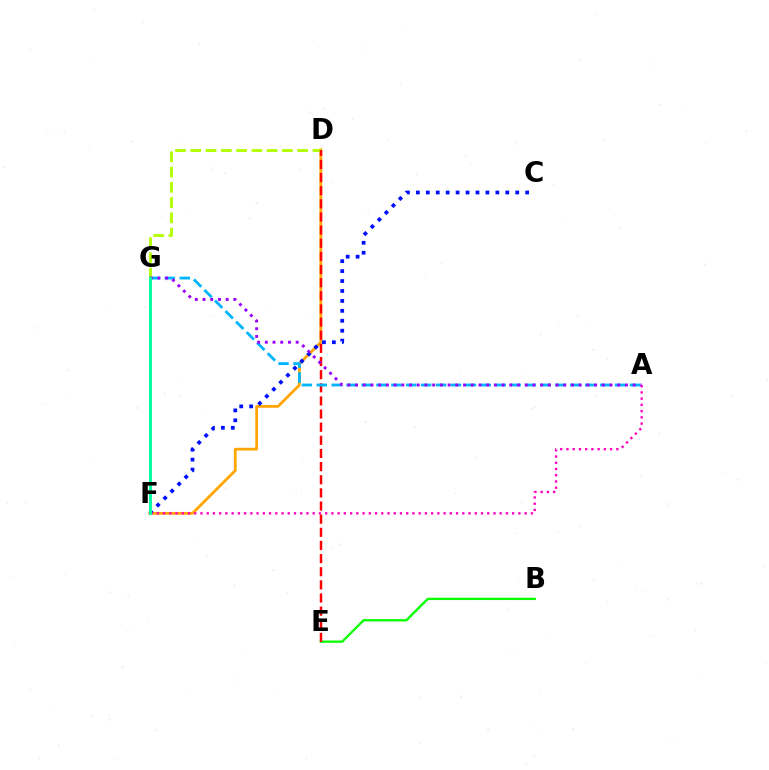{('B', 'E'): [{'color': '#08ff00', 'line_style': 'solid', 'thickness': 1.66}], ('D', 'F'): [{'color': '#ffa500', 'line_style': 'solid', 'thickness': 1.99}], ('D', 'G'): [{'color': '#b3ff00', 'line_style': 'dashed', 'thickness': 2.07}], ('D', 'E'): [{'color': '#ff0000', 'line_style': 'dashed', 'thickness': 1.78}], ('A', 'G'): [{'color': '#00b5ff', 'line_style': 'dashed', 'thickness': 2.03}, {'color': '#9b00ff', 'line_style': 'dotted', 'thickness': 2.1}], ('C', 'F'): [{'color': '#0010ff', 'line_style': 'dotted', 'thickness': 2.7}], ('A', 'F'): [{'color': '#ff00bd', 'line_style': 'dotted', 'thickness': 1.69}], ('F', 'G'): [{'color': '#00ff9d', 'line_style': 'solid', 'thickness': 2.09}]}